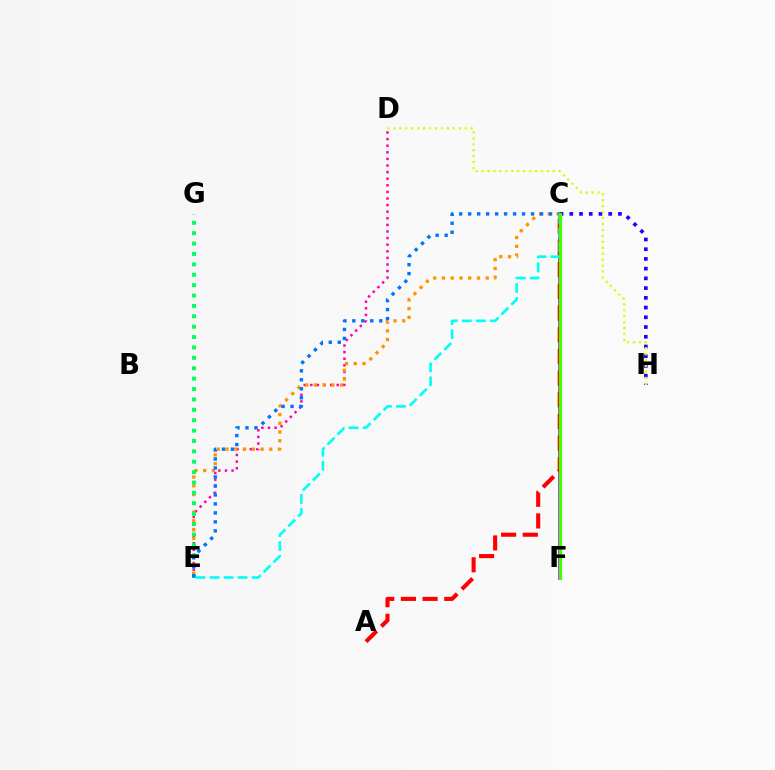{('C', 'F'): [{'color': '#b900ff', 'line_style': 'solid', 'thickness': 2.59}, {'color': '#3dff00', 'line_style': 'solid', 'thickness': 2.29}], ('D', 'E'): [{'color': '#ff00ac', 'line_style': 'dotted', 'thickness': 1.79}], ('C', 'H'): [{'color': '#2500ff', 'line_style': 'dotted', 'thickness': 2.64}], ('C', 'E'): [{'color': '#ff9400', 'line_style': 'dotted', 'thickness': 2.38}, {'color': '#0074ff', 'line_style': 'dotted', 'thickness': 2.44}, {'color': '#00fff6', 'line_style': 'dashed', 'thickness': 1.91}], ('D', 'H'): [{'color': '#d1ff00', 'line_style': 'dotted', 'thickness': 1.62}], ('A', 'C'): [{'color': '#ff0000', 'line_style': 'dashed', 'thickness': 2.95}], ('E', 'G'): [{'color': '#00ff5c', 'line_style': 'dotted', 'thickness': 2.82}]}